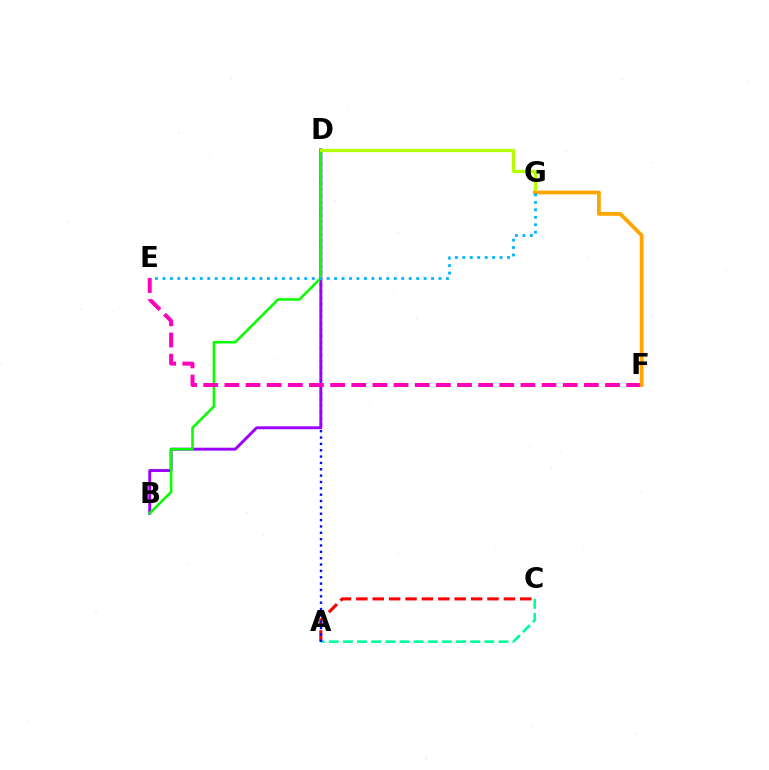{('A', 'C'): [{'color': '#ff0000', 'line_style': 'dashed', 'thickness': 2.23}, {'color': '#00ff9d', 'line_style': 'dashed', 'thickness': 1.92}], ('A', 'D'): [{'color': '#0010ff', 'line_style': 'dotted', 'thickness': 1.73}], ('B', 'D'): [{'color': '#9b00ff', 'line_style': 'solid', 'thickness': 2.1}, {'color': '#08ff00', 'line_style': 'solid', 'thickness': 1.84}], ('E', 'F'): [{'color': '#ff00bd', 'line_style': 'dashed', 'thickness': 2.87}], ('D', 'G'): [{'color': '#b3ff00', 'line_style': 'solid', 'thickness': 2.36}], ('F', 'G'): [{'color': '#ffa500', 'line_style': 'solid', 'thickness': 2.72}], ('E', 'G'): [{'color': '#00b5ff', 'line_style': 'dotted', 'thickness': 2.03}]}